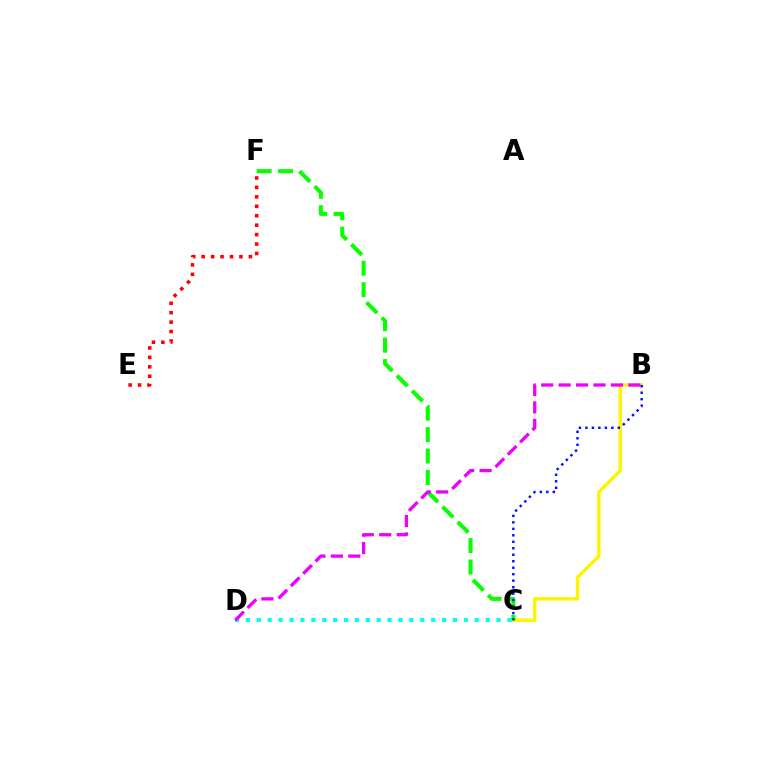{('B', 'C'): [{'color': '#fcf500', 'line_style': 'solid', 'thickness': 2.46}, {'color': '#0010ff', 'line_style': 'dotted', 'thickness': 1.76}], ('C', 'D'): [{'color': '#00fff6', 'line_style': 'dotted', 'thickness': 2.96}], ('C', 'F'): [{'color': '#08ff00', 'line_style': 'dashed', 'thickness': 2.91}], ('E', 'F'): [{'color': '#ff0000', 'line_style': 'dotted', 'thickness': 2.57}], ('B', 'D'): [{'color': '#ee00ff', 'line_style': 'dashed', 'thickness': 2.37}]}